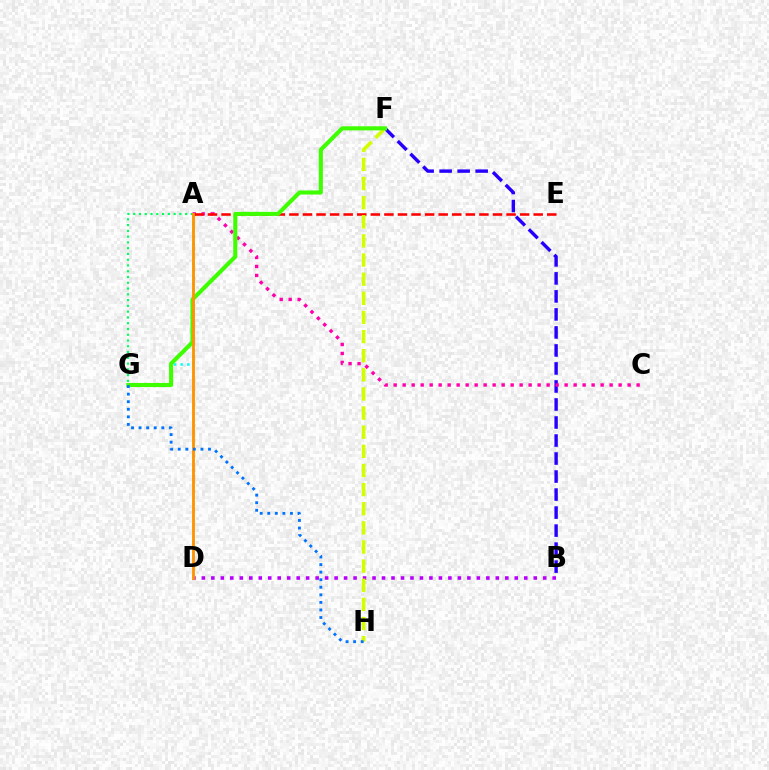{('B', 'F'): [{'color': '#2500ff', 'line_style': 'dashed', 'thickness': 2.45}], ('A', 'G'): [{'color': '#00fff6', 'line_style': 'dotted', 'thickness': 1.8}, {'color': '#00ff5c', 'line_style': 'dotted', 'thickness': 1.57}], ('A', 'C'): [{'color': '#ff00ac', 'line_style': 'dotted', 'thickness': 2.44}], ('B', 'D'): [{'color': '#b900ff', 'line_style': 'dotted', 'thickness': 2.58}], ('A', 'E'): [{'color': '#ff0000', 'line_style': 'dashed', 'thickness': 1.84}], ('F', 'H'): [{'color': '#d1ff00', 'line_style': 'dashed', 'thickness': 2.6}], ('F', 'G'): [{'color': '#3dff00', 'line_style': 'solid', 'thickness': 2.94}], ('A', 'D'): [{'color': '#ff9400', 'line_style': 'solid', 'thickness': 2.06}], ('G', 'H'): [{'color': '#0074ff', 'line_style': 'dotted', 'thickness': 2.06}]}